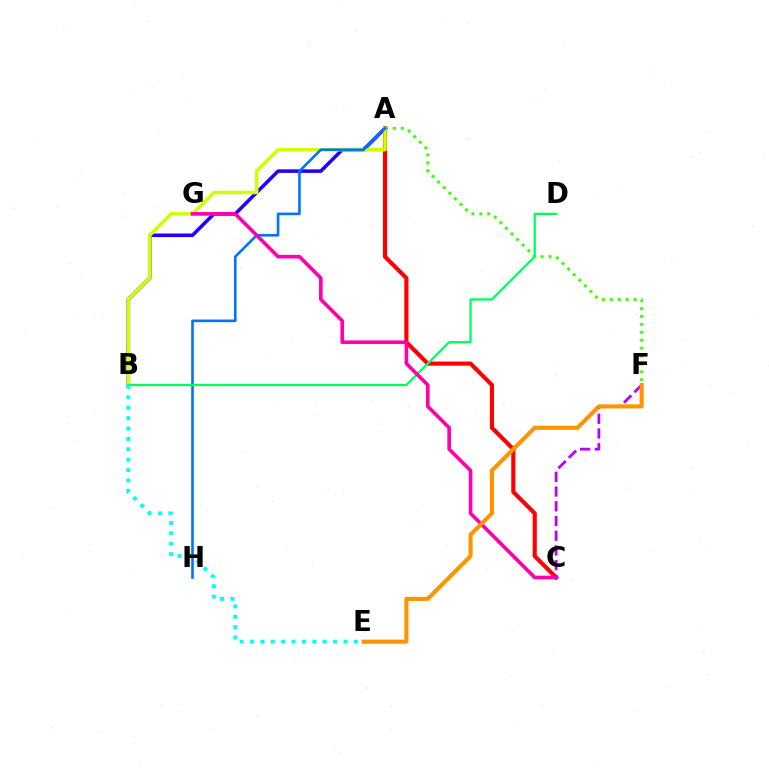{('A', 'B'): [{'color': '#2500ff', 'line_style': 'solid', 'thickness': 2.57}, {'color': '#d1ff00', 'line_style': 'solid', 'thickness': 2.51}], ('A', 'F'): [{'color': '#3dff00', 'line_style': 'dotted', 'thickness': 2.15}], ('A', 'C'): [{'color': '#ff0000', 'line_style': 'solid', 'thickness': 2.98}], ('A', 'H'): [{'color': '#0074ff', 'line_style': 'solid', 'thickness': 1.89}], ('B', 'D'): [{'color': '#00ff5c', 'line_style': 'solid', 'thickness': 1.64}], ('C', 'G'): [{'color': '#ff00ac', 'line_style': 'solid', 'thickness': 2.61}], ('C', 'F'): [{'color': '#b900ff', 'line_style': 'dashed', 'thickness': 2.0}], ('E', 'F'): [{'color': '#ff9400', 'line_style': 'solid', 'thickness': 2.95}], ('B', 'E'): [{'color': '#00fff6', 'line_style': 'dotted', 'thickness': 2.82}]}